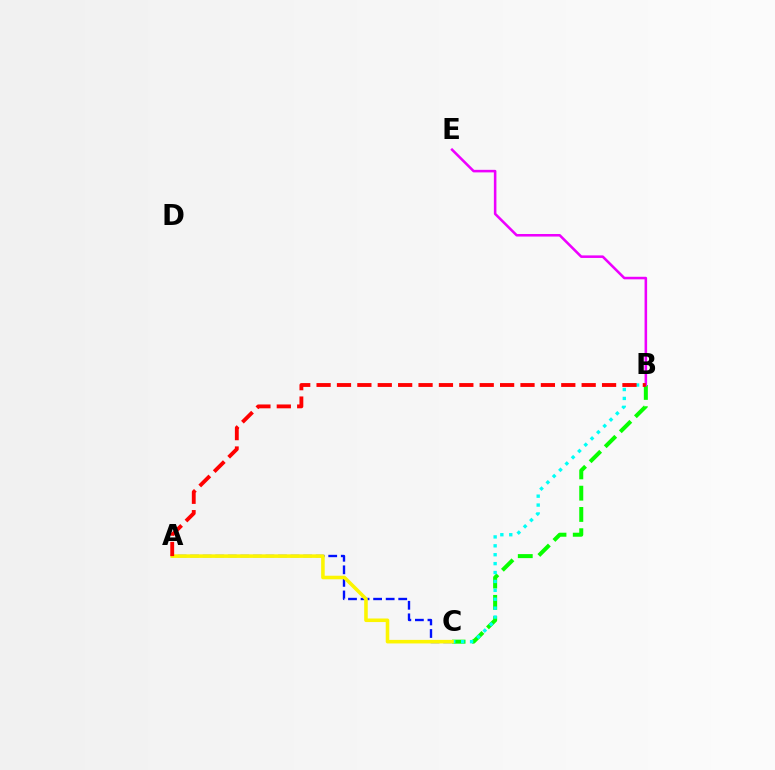{('B', 'C'): [{'color': '#08ff00', 'line_style': 'dashed', 'thickness': 2.89}, {'color': '#00fff6', 'line_style': 'dotted', 'thickness': 2.42}], ('A', 'C'): [{'color': '#0010ff', 'line_style': 'dashed', 'thickness': 1.71}, {'color': '#fcf500', 'line_style': 'solid', 'thickness': 2.57}], ('B', 'E'): [{'color': '#ee00ff', 'line_style': 'solid', 'thickness': 1.84}], ('A', 'B'): [{'color': '#ff0000', 'line_style': 'dashed', 'thickness': 2.77}]}